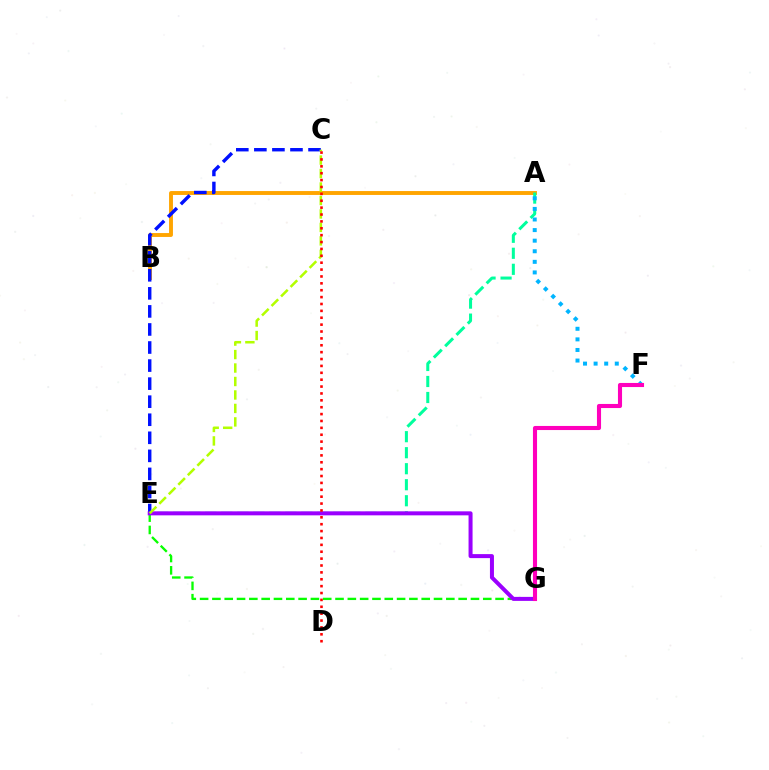{('A', 'B'): [{'color': '#ffa500', 'line_style': 'solid', 'thickness': 2.8}], ('E', 'G'): [{'color': '#08ff00', 'line_style': 'dashed', 'thickness': 1.67}, {'color': '#9b00ff', 'line_style': 'solid', 'thickness': 2.88}], ('A', 'E'): [{'color': '#00ff9d', 'line_style': 'dashed', 'thickness': 2.18}], ('C', 'E'): [{'color': '#0010ff', 'line_style': 'dashed', 'thickness': 2.45}, {'color': '#b3ff00', 'line_style': 'dashed', 'thickness': 1.83}], ('A', 'F'): [{'color': '#00b5ff', 'line_style': 'dotted', 'thickness': 2.88}], ('F', 'G'): [{'color': '#ff00bd', 'line_style': 'solid', 'thickness': 2.95}], ('C', 'D'): [{'color': '#ff0000', 'line_style': 'dotted', 'thickness': 1.87}]}